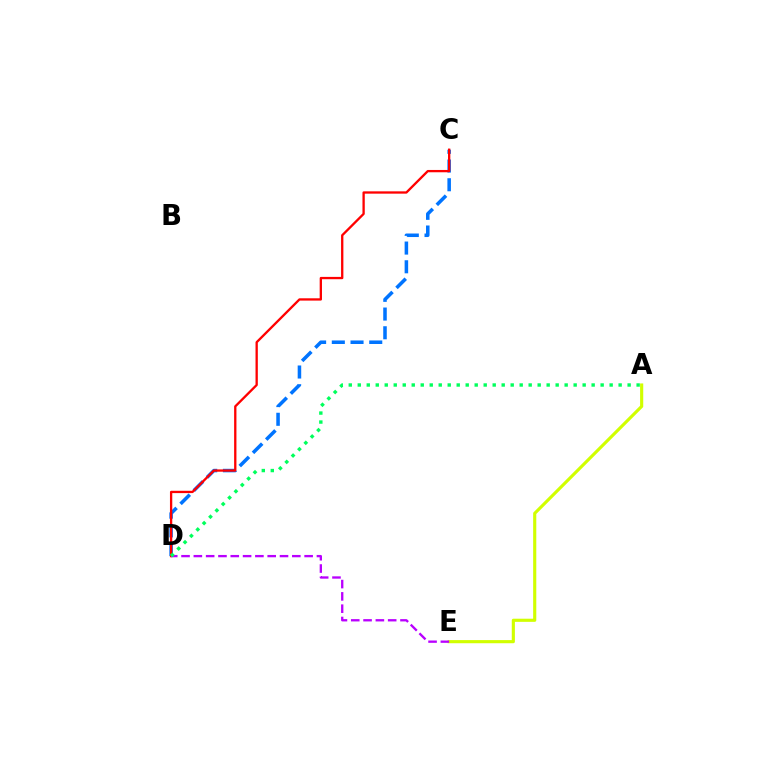{('A', 'E'): [{'color': '#d1ff00', 'line_style': 'solid', 'thickness': 2.26}], ('C', 'D'): [{'color': '#0074ff', 'line_style': 'dashed', 'thickness': 2.54}, {'color': '#ff0000', 'line_style': 'solid', 'thickness': 1.66}], ('D', 'E'): [{'color': '#b900ff', 'line_style': 'dashed', 'thickness': 1.67}], ('A', 'D'): [{'color': '#00ff5c', 'line_style': 'dotted', 'thickness': 2.44}]}